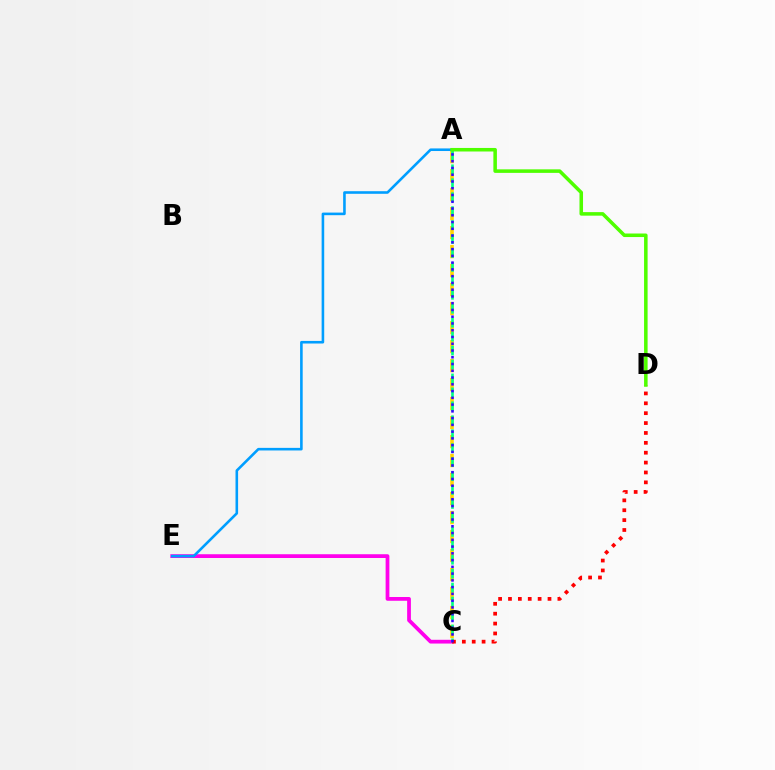{('C', 'E'): [{'color': '#ff00ed', 'line_style': 'solid', 'thickness': 2.71}], ('A', 'C'): [{'color': '#ffd500', 'line_style': 'dashed', 'thickness': 2.58}, {'color': '#00ff86', 'line_style': 'dashed', 'thickness': 1.89}, {'color': '#3700ff', 'line_style': 'dotted', 'thickness': 1.84}], ('C', 'D'): [{'color': '#ff0000', 'line_style': 'dotted', 'thickness': 2.68}], ('A', 'E'): [{'color': '#009eff', 'line_style': 'solid', 'thickness': 1.87}], ('A', 'D'): [{'color': '#4fff00', 'line_style': 'solid', 'thickness': 2.55}]}